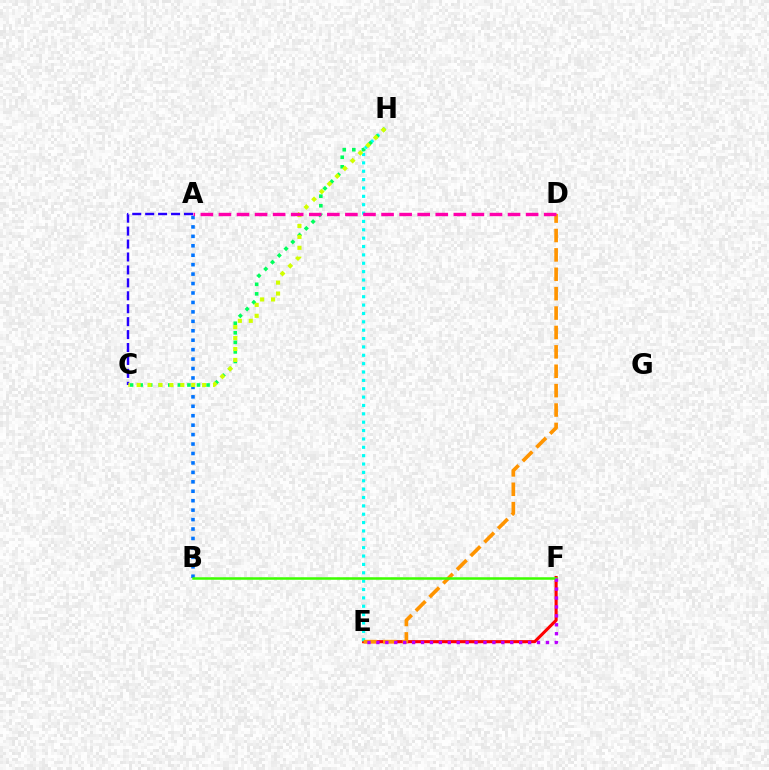{('A', 'C'): [{'color': '#2500ff', 'line_style': 'dashed', 'thickness': 1.76}], ('E', 'F'): [{'color': '#ff0000', 'line_style': 'solid', 'thickness': 2.22}, {'color': '#b900ff', 'line_style': 'dotted', 'thickness': 2.42}], ('E', 'H'): [{'color': '#00fff6', 'line_style': 'dotted', 'thickness': 2.27}], ('A', 'B'): [{'color': '#0074ff', 'line_style': 'dotted', 'thickness': 2.57}], ('D', 'E'): [{'color': '#ff9400', 'line_style': 'dashed', 'thickness': 2.63}], ('C', 'H'): [{'color': '#00ff5c', 'line_style': 'dotted', 'thickness': 2.6}, {'color': '#d1ff00', 'line_style': 'dotted', 'thickness': 2.97}], ('B', 'F'): [{'color': '#3dff00', 'line_style': 'solid', 'thickness': 1.82}], ('A', 'D'): [{'color': '#ff00ac', 'line_style': 'dashed', 'thickness': 2.45}]}